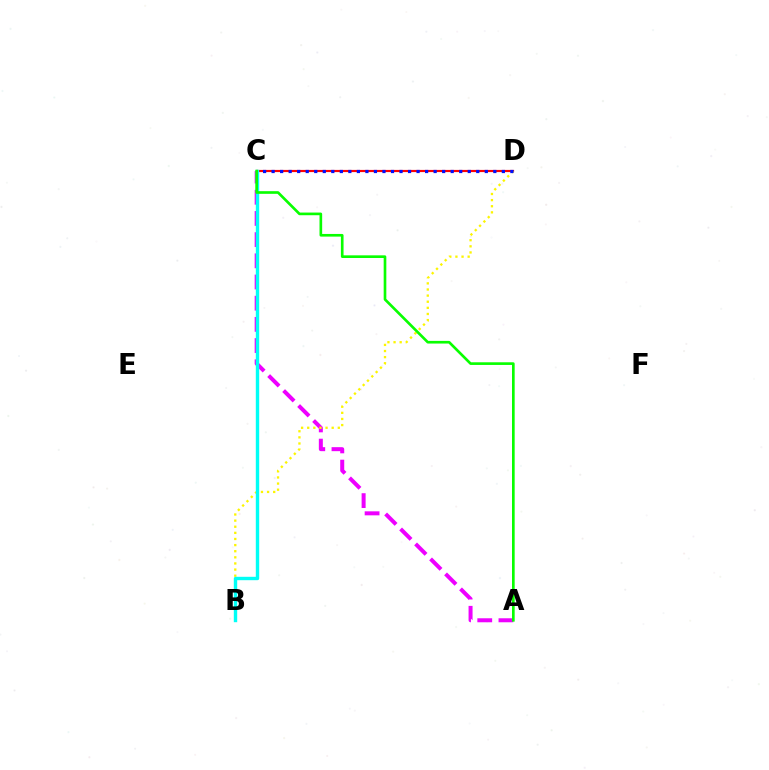{('A', 'C'): [{'color': '#ee00ff', 'line_style': 'dashed', 'thickness': 2.88}, {'color': '#08ff00', 'line_style': 'solid', 'thickness': 1.91}], ('C', 'D'): [{'color': '#ff0000', 'line_style': 'solid', 'thickness': 1.57}, {'color': '#0010ff', 'line_style': 'dotted', 'thickness': 2.32}], ('B', 'D'): [{'color': '#fcf500', 'line_style': 'dotted', 'thickness': 1.66}], ('B', 'C'): [{'color': '#00fff6', 'line_style': 'solid', 'thickness': 2.45}]}